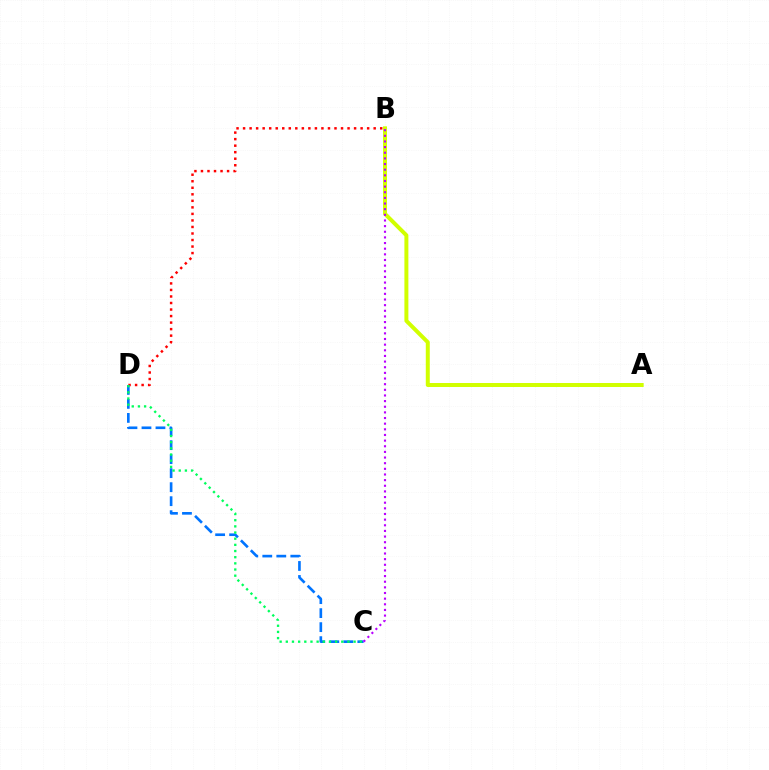{('B', 'D'): [{'color': '#ff0000', 'line_style': 'dotted', 'thickness': 1.77}], ('A', 'B'): [{'color': '#d1ff00', 'line_style': 'solid', 'thickness': 2.87}], ('C', 'D'): [{'color': '#0074ff', 'line_style': 'dashed', 'thickness': 1.9}, {'color': '#00ff5c', 'line_style': 'dotted', 'thickness': 1.67}], ('B', 'C'): [{'color': '#b900ff', 'line_style': 'dotted', 'thickness': 1.53}]}